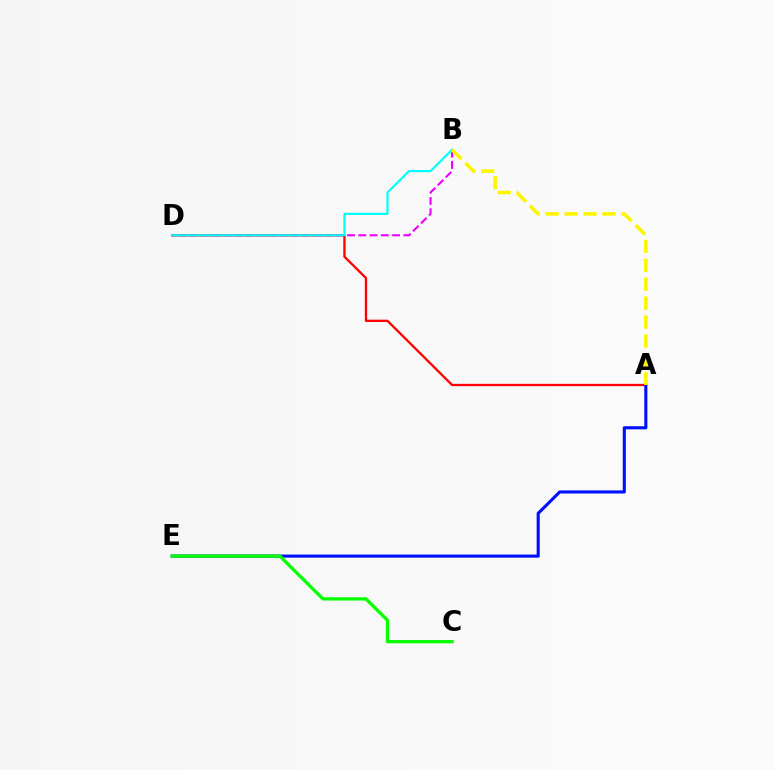{('A', 'D'): [{'color': '#ff0000', 'line_style': 'solid', 'thickness': 1.66}], ('B', 'D'): [{'color': '#ee00ff', 'line_style': 'dashed', 'thickness': 1.53}, {'color': '#00fff6', 'line_style': 'solid', 'thickness': 1.57}], ('A', 'E'): [{'color': '#0010ff', 'line_style': 'solid', 'thickness': 2.23}], ('C', 'E'): [{'color': '#08ff00', 'line_style': 'solid', 'thickness': 2.37}], ('A', 'B'): [{'color': '#fcf500', 'line_style': 'dashed', 'thickness': 2.57}]}